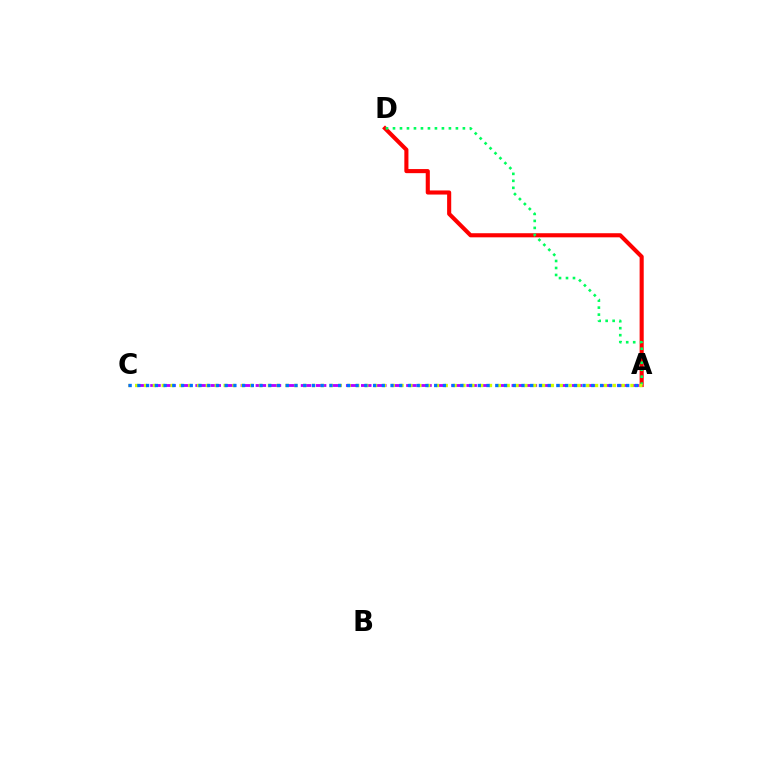{('A', 'D'): [{'color': '#ff0000', 'line_style': 'solid', 'thickness': 2.95}, {'color': '#00ff5c', 'line_style': 'dotted', 'thickness': 1.9}], ('A', 'C'): [{'color': '#b900ff', 'line_style': 'dashed', 'thickness': 2.05}, {'color': '#d1ff00', 'line_style': 'dotted', 'thickness': 2.4}, {'color': '#0074ff', 'line_style': 'dotted', 'thickness': 2.37}]}